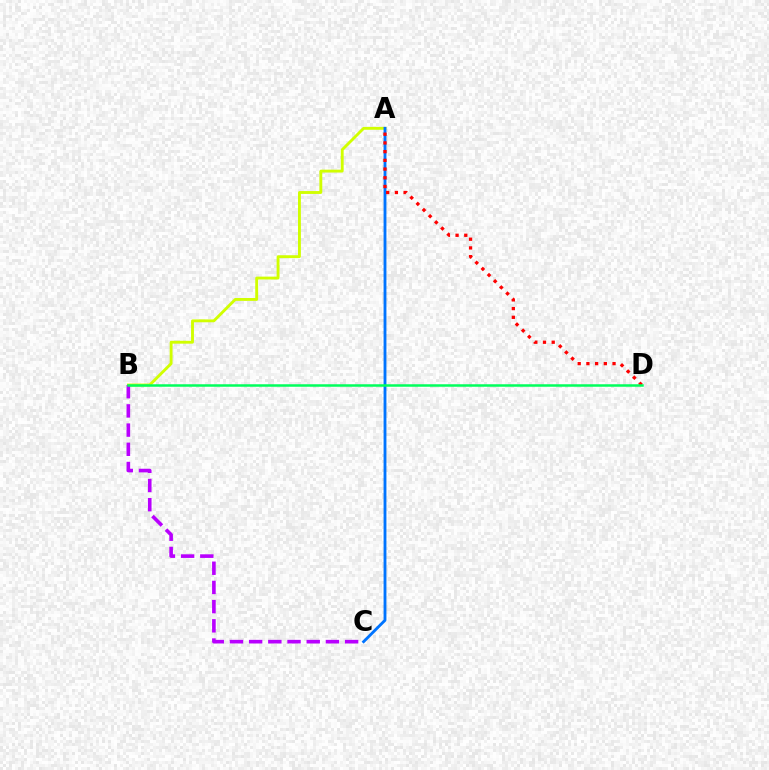{('A', 'B'): [{'color': '#d1ff00', 'line_style': 'solid', 'thickness': 2.07}], ('B', 'C'): [{'color': '#b900ff', 'line_style': 'dashed', 'thickness': 2.61}], ('A', 'C'): [{'color': '#0074ff', 'line_style': 'solid', 'thickness': 2.05}], ('A', 'D'): [{'color': '#ff0000', 'line_style': 'dotted', 'thickness': 2.37}], ('B', 'D'): [{'color': '#00ff5c', 'line_style': 'solid', 'thickness': 1.8}]}